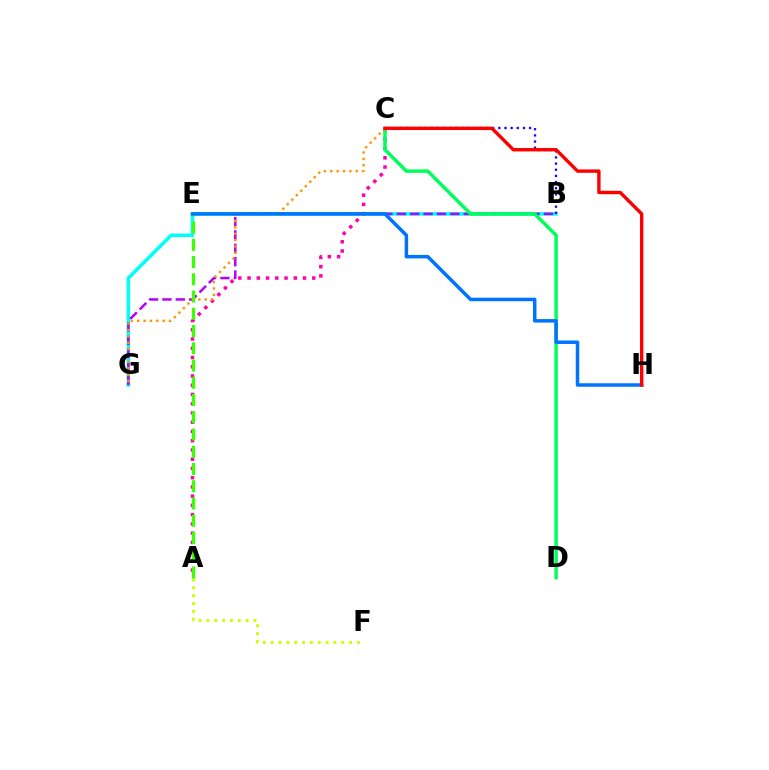{('B', 'G'): [{'color': '#00fff6', 'line_style': 'solid', 'thickness': 2.57}, {'color': '#b900ff', 'line_style': 'dashed', 'thickness': 1.82}], ('B', 'C'): [{'color': '#2500ff', 'line_style': 'dotted', 'thickness': 1.67}], ('A', 'C'): [{'color': '#ff00ac', 'line_style': 'dotted', 'thickness': 2.51}], ('A', 'F'): [{'color': '#d1ff00', 'line_style': 'dotted', 'thickness': 2.13}], ('C', 'D'): [{'color': '#00ff5c', 'line_style': 'solid', 'thickness': 2.51}], ('C', 'G'): [{'color': '#ff9400', 'line_style': 'dotted', 'thickness': 1.73}], ('A', 'E'): [{'color': '#3dff00', 'line_style': 'dashed', 'thickness': 2.34}], ('E', 'H'): [{'color': '#0074ff', 'line_style': 'solid', 'thickness': 2.52}], ('C', 'H'): [{'color': '#ff0000', 'line_style': 'solid', 'thickness': 2.44}]}